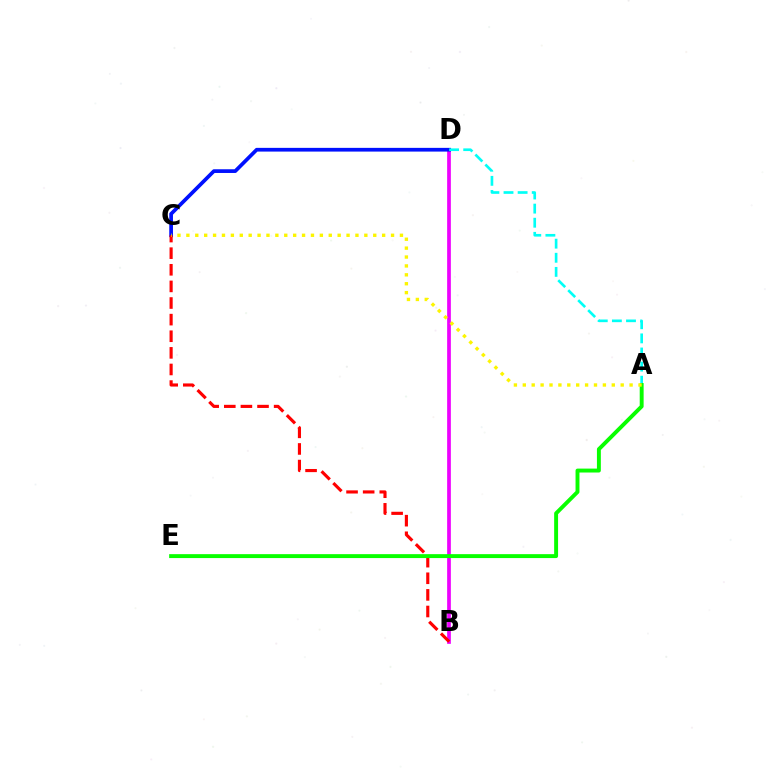{('B', 'D'): [{'color': '#ee00ff', 'line_style': 'solid', 'thickness': 2.67}], ('C', 'D'): [{'color': '#0010ff', 'line_style': 'solid', 'thickness': 2.68}], ('B', 'C'): [{'color': '#ff0000', 'line_style': 'dashed', 'thickness': 2.26}], ('A', 'D'): [{'color': '#00fff6', 'line_style': 'dashed', 'thickness': 1.92}], ('A', 'E'): [{'color': '#08ff00', 'line_style': 'solid', 'thickness': 2.82}], ('A', 'C'): [{'color': '#fcf500', 'line_style': 'dotted', 'thickness': 2.42}]}